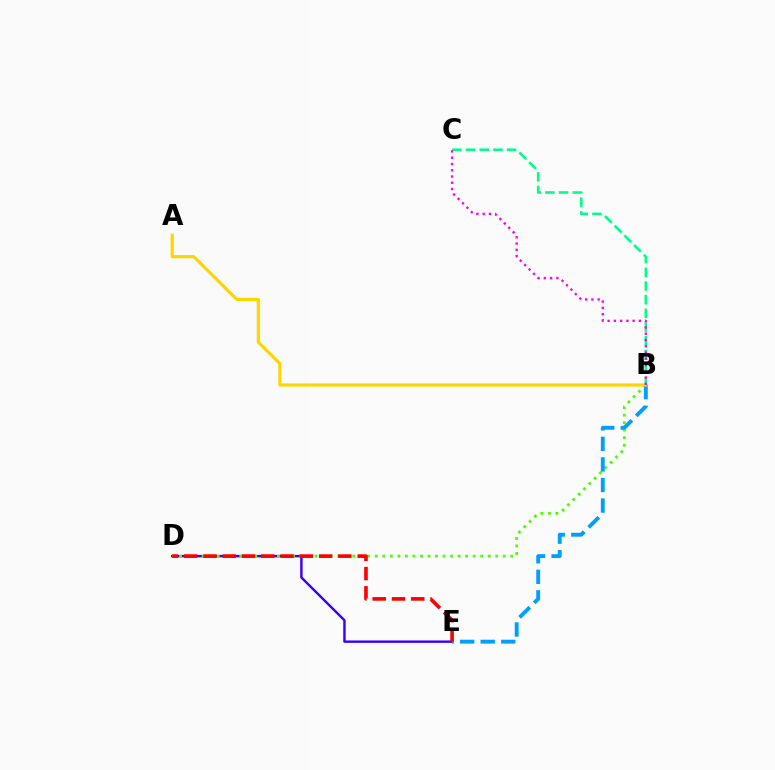{('D', 'E'): [{'color': '#3700ff', 'line_style': 'solid', 'thickness': 1.74}, {'color': '#ff0000', 'line_style': 'dashed', 'thickness': 2.62}], ('B', 'D'): [{'color': '#4fff00', 'line_style': 'dotted', 'thickness': 2.05}], ('B', 'E'): [{'color': '#009eff', 'line_style': 'dashed', 'thickness': 2.79}], ('A', 'B'): [{'color': '#ffd500', 'line_style': 'solid', 'thickness': 2.27}], ('B', 'C'): [{'color': '#00ff86', 'line_style': 'dashed', 'thickness': 1.86}, {'color': '#ff00ed', 'line_style': 'dotted', 'thickness': 1.7}]}